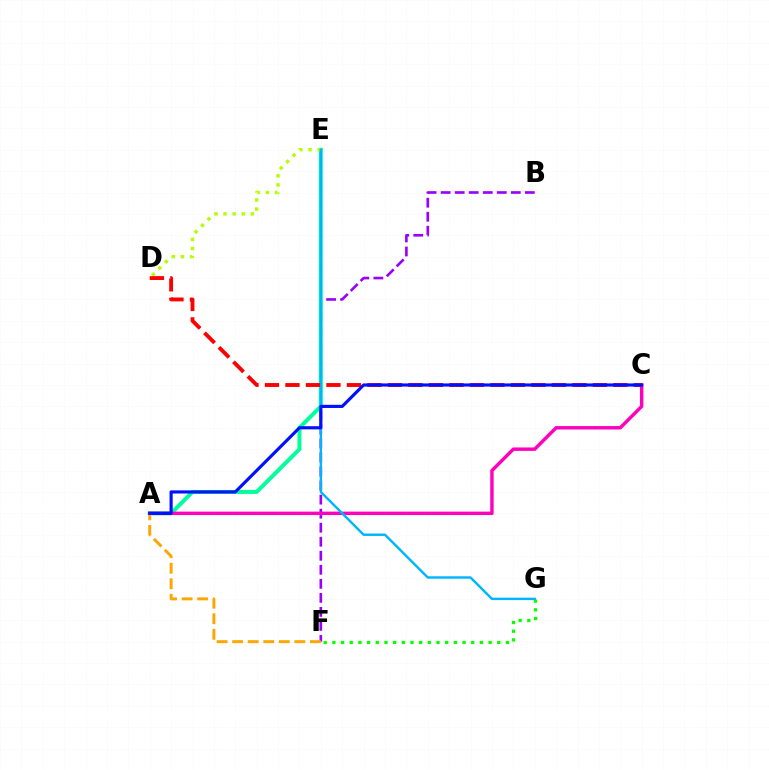{('B', 'F'): [{'color': '#9b00ff', 'line_style': 'dashed', 'thickness': 1.91}], ('A', 'E'): [{'color': '#00ff9d', 'line_style': 'solid', 'thickness': 2.86}], ('D', 'E'): [{'color': '#b3ff00', 'line_style': 'dotted', 'thickness': 2.47}], ('F', 'G'): [{'color': '#08ff00', 'line_style': 'dotted', 'thickness': 2.36}], ('A', 'C'): [{'color': '#ff00bd', 'line_style': 'solid', 'thickness': 2.46}, {'color': '#0010ff', 'line_style': 'solid', 'thickness': 2.26}], ('E', 'G'): [{'color': '#00b5ff', 'line_style': 'solid', 'thickness': 1.74}], ('A', 'F'): [{'color': '#ffa500', 'line_style': 'dashed', 'thickness': 2.11}], ('C', 'D'): [{'color': '#ff0000', 'line_style': 'dashed', 'thickness': 2.78}]}